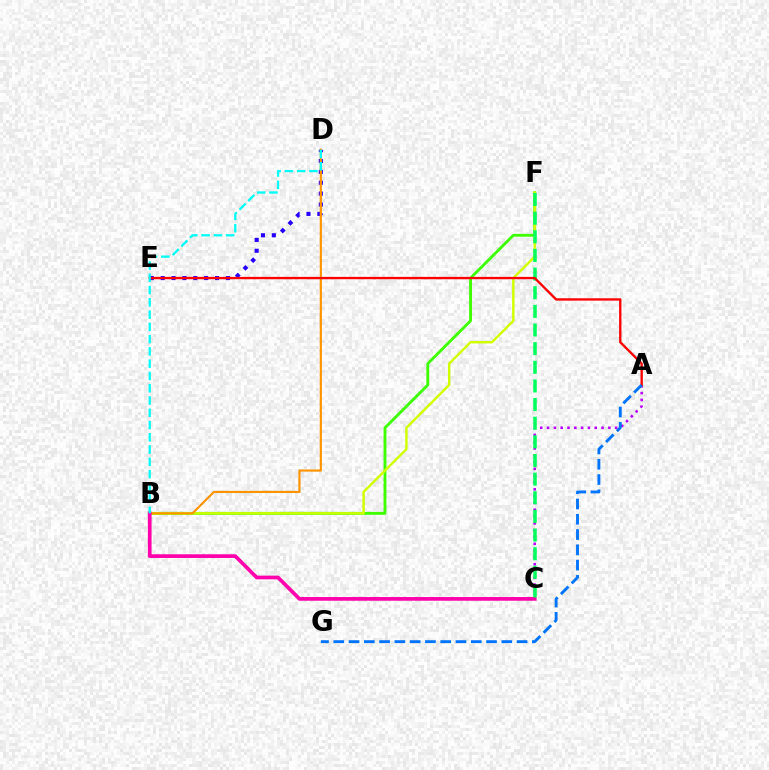{('D', 'E'): [{'color': '#2500ff', 'line_style': 'dotted', 'thickness': 2.96}], ('B', 'F'): [{'color': '#3dff00', 'line_style': 'solid', 'thickness': 2.05}, {'color': '#d1ff00', 'line_style': 'solid', 'thickness': 1.75}], ('B', 'D'): [{'color': '#ff9400', 'line_style': 'solid', 'thickness': 1.56}, {'color': '#00fff6', 'line_style': 'dashed', 'thickness': 1.67}], ('A', 'C'): [{'color': '#b900ff', 'line_style': 'dotted', 'thickness': 1.85}], ('B', 'C'): [{'color': '#ff00ac', 'line_style': 'solid', 'thickness': 2.66}], ('C', 'F'): [{'color': '#00ff5c', 'line_style': 'dashed', 'thickness': 2.53}], ('A', 'E'): [{'color': '#ff0000', 'line_style': 'solid', 'thickness': 1.69}], ('A', 'G'): [{'color': '#0074ff', 'line_style': 'dashed', 'thickness': 2.08}]}